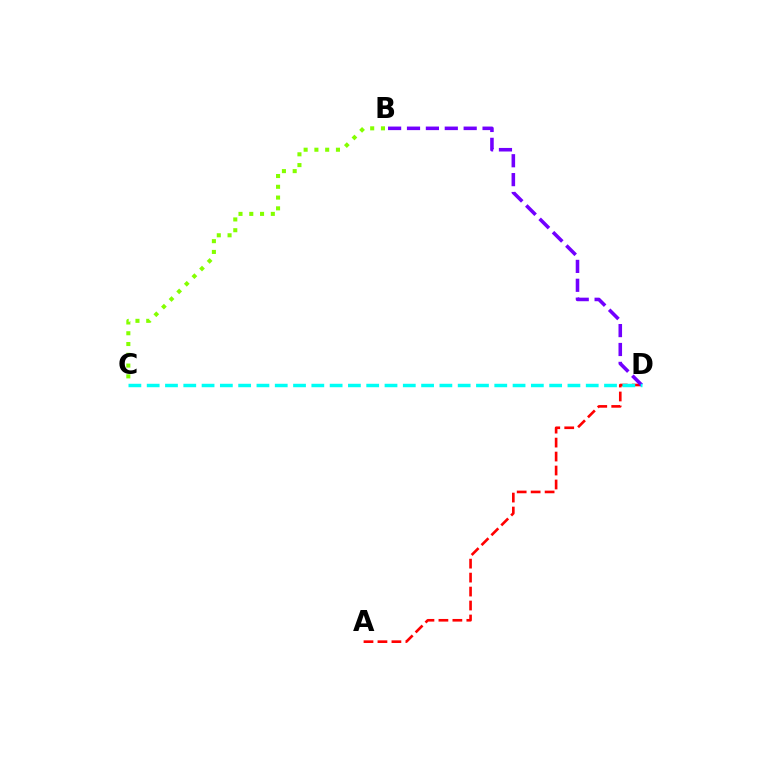{('A', 'D'): [{'color': '#ff0000', 'line_style': 'dashed', 'thickness': 1.9}], ('B', 'D'): [{'color': '#7200ff', 'line_style': 'dashed', 'thickness': 2.57}], ('B', 'C'): [{'color': '#84ff00', 'line_style': 'dotted', 'thickness': 2.93}], ('C', 'D'): [{'color': '#00fff6', 'line_style': 'dashed', 'thickness': 2.49}]}